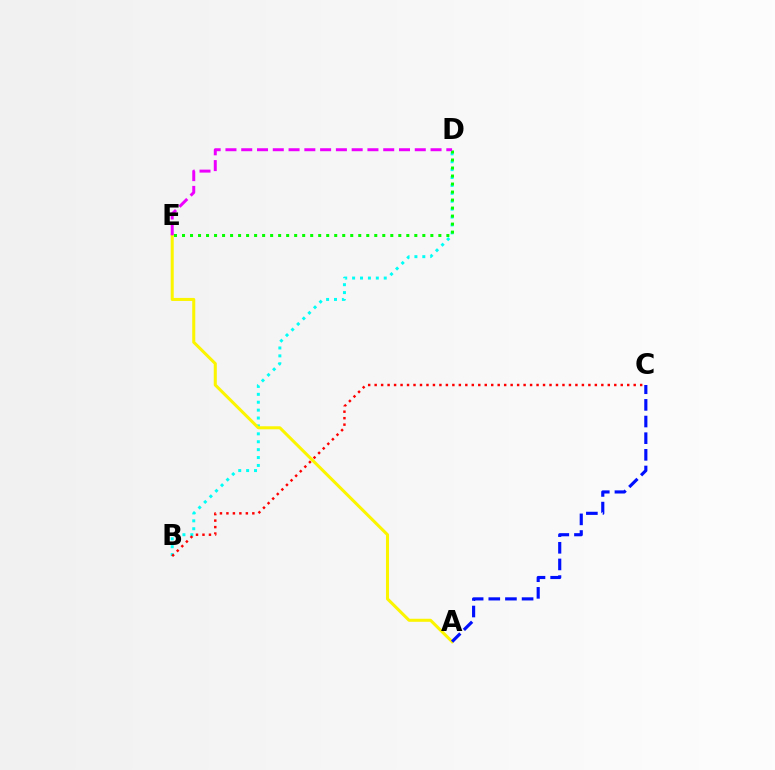{('B', 'D'): [{'color': '#00fff6', 'line_style': 'dotted', 'thickness': 2.15}], ('B', 'C'): [{'color': '#ff0000', 'line_style': 'dotted', 'thickness': 1.76}], ('D', 'E'): [{'color': '#08ff00', 'line_style': 'dotted', 'thickness': 2.18}, {'color': '#ee00ff', 'line_style': 'dashed', 'thickness': 2.14}], ('A', 'E'): [{'color': '#fcf500', 'line_style': 'solid', 'thickness': 2.19}], ('A', 'C'): [{'color': '#0010ff', 'line_style': 'dashed', 'thickness': 2.26}]}